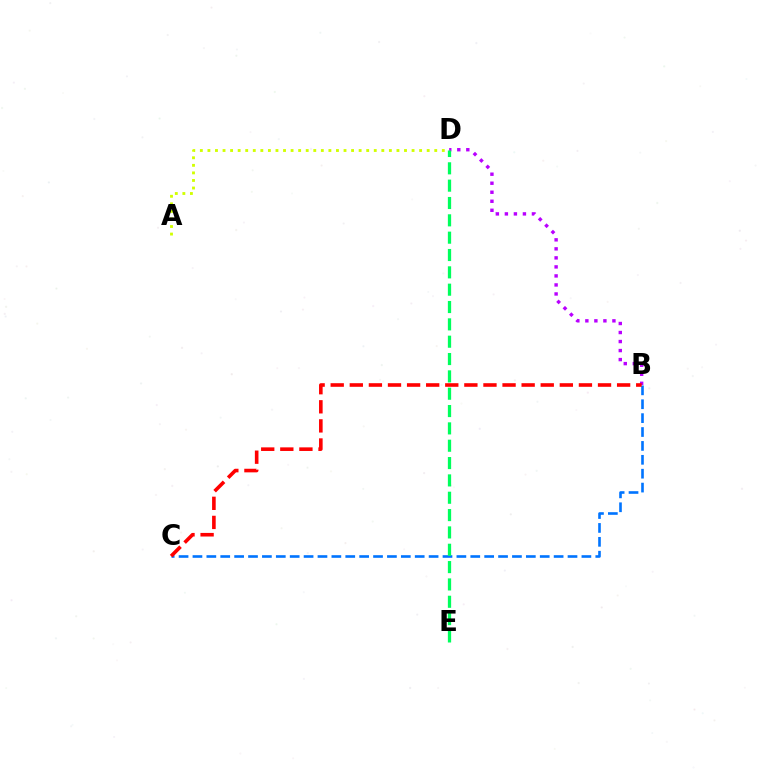{('B', 'D'): [{'color': '#b900ff', 'line_style': 'dotted', 'thickness': 2.45}], ('B', 'C'): [{'color': '#0074ff', 'line_style': 'dashed', 'thickness': 1.89}, {'color': '#ff0000', 'line_style': 'dashed', 'thickness': 2.59}], ('A', 'D'): [{'color': '#d1ff00', 'line_style': 'dotted', 'thickness': 2.05}], ('D', 'E'): [{'color': '#00ff5c', 'line_style': 'dashed', 'thickness': 2.36}]}